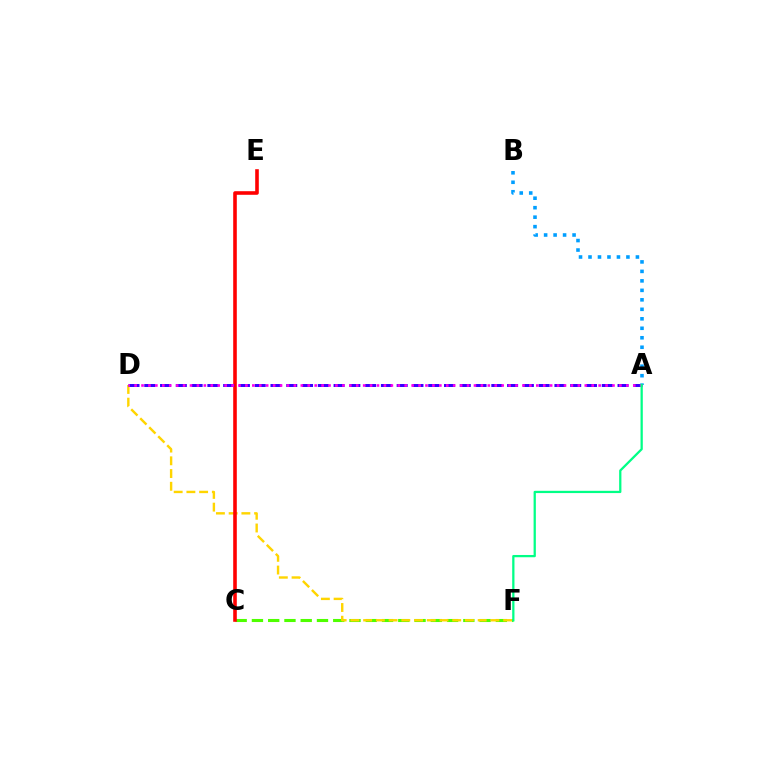{('C', 'F'): [{'color': '#4fff00', 'line_style': 'dashed', 'thickness': 2.21}], ('D', 'F'): [{'color': '#ffd500', 'line_style': 'dashed', 'thickness': 1.73}], ('C', 'E'): [{'color': '#ff0000', 'line_style': 'solid', 'thickness': 2.59}], ('A', 'B'): [{'color': '#009eff', 'line_style': 'dotted', 'thickness': 2.58}], ('A', 'D'): [{'color': '#3700ff', 'line_style': 'dashed', 'thickness': 2.14}, {'color': '#ff00ed', 'line_style': 'dotted', 'thickness': 1.88}], ('A', 'F'): [{'color': '#00ff86', 'line_style': 'solid', 'thickness': 1.63}]}